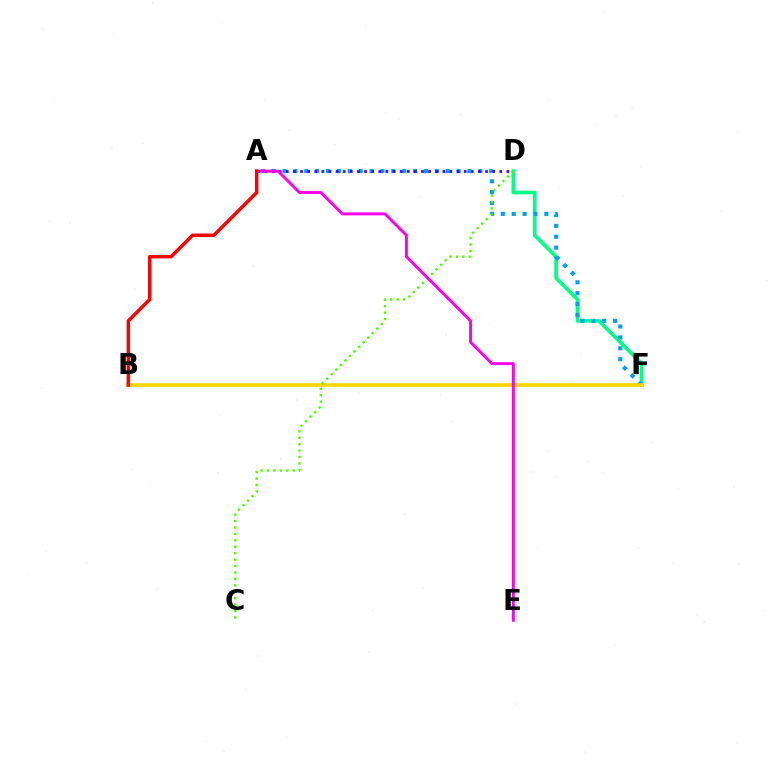{('D', 'F'): [{'color': '#00ff86', 'line_style': 'solid', 'thickness': 2.66}], ('A', 'F'): [{'color': '#009eff', 'line_style': 'dotted', 'thickness': 2.96}], ('A', 'D'): [{'color': '#3700ff', 'line_style': 'dotted', 'thickness': 1.93}], ('B', 'F'): [{'color': '#ffd500', 'line_style': 'solid', 'thickness': 2.57}], ('C', 'D'): [{'color': '#4fff00', 'line_style': 'dotted', 'thickness': 1.75}], ('A', 'E'): [{'color': '#ff00ed', 'line_style': 'solid', 'thickness': 2.1}], ('A', 'B'): [{'color': '#ff0000', 'line_style': 'solid', 'thickness': 2.5}]}